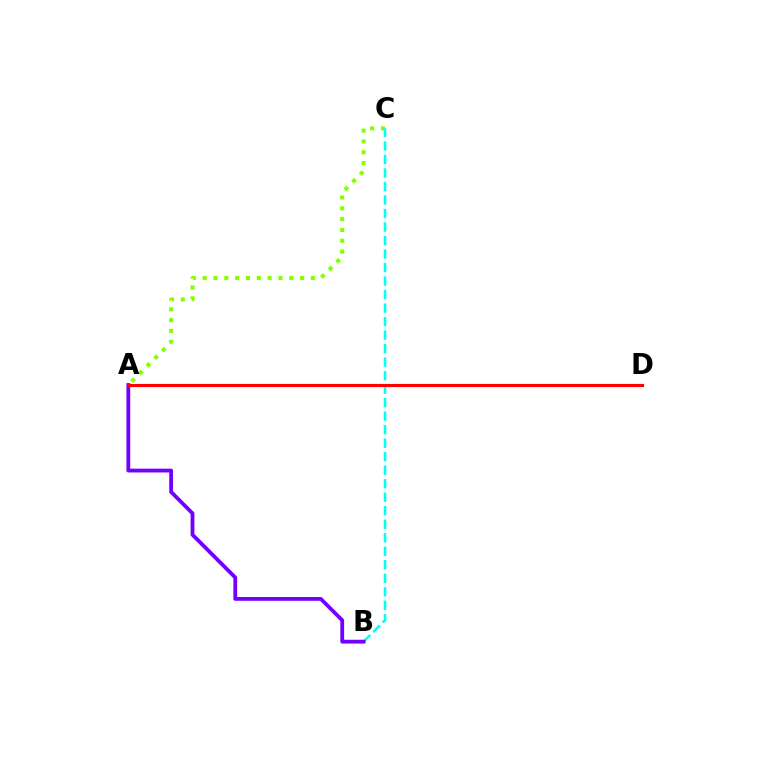{('A', 'C'): [{'color': '#84ff00', 'line_style': 'dotted', 'thickness': 2.94}], ('B', 'C'): [{'color': '#00fff6', 'line_style': 'dashed', 'thickness': 1.84}], ('A', 'B'): [{'color': '#7200ff', 'line_style': 'solid', 'thickness': 2.74}], ('A', 'D'): [{'color': '#ff0000', 'line_style': 'solid', 'thickness': 2.24}]}